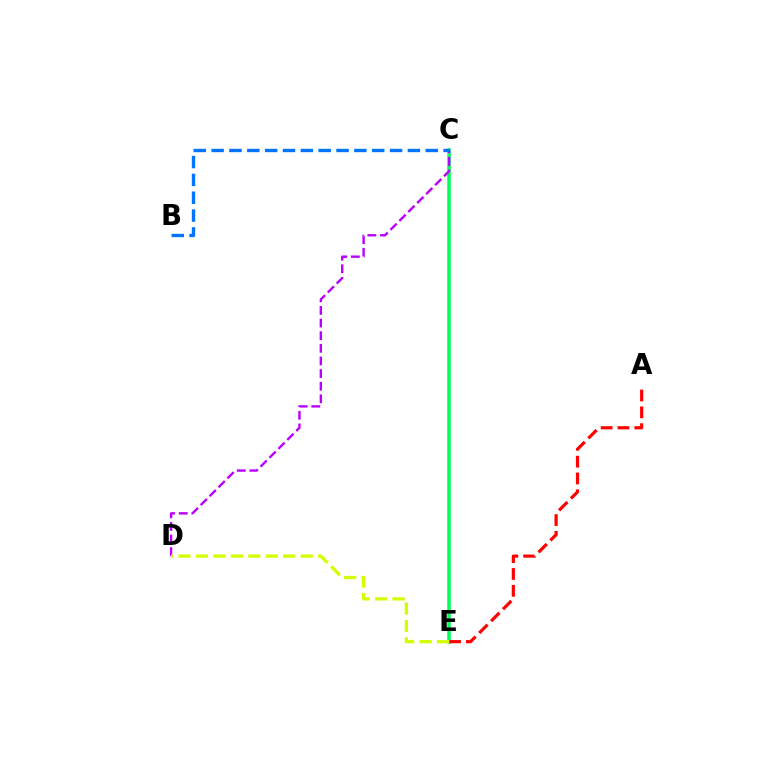{('C', 'E'): [{'color': '#00ff5c', 'line_style': 'solid', 'thickness': 2.55}], ('C', 'D'): [{'color': '#b900ff', 'line_style': 'dashed', 'thickness': 1.72}], ('A', 'E'): [{'color': '#ff0000', 'line_style': 'dashed', 'thickness': 2.29}], ('D', 'E'): [{'color': '#d1ff00', 'line_style': 'dashed', 'thickness': 2.37}], ('B', 'C'): [{'color': '#0074ff', 'line_style': 'dashed', 'thickness': 2.42}]}